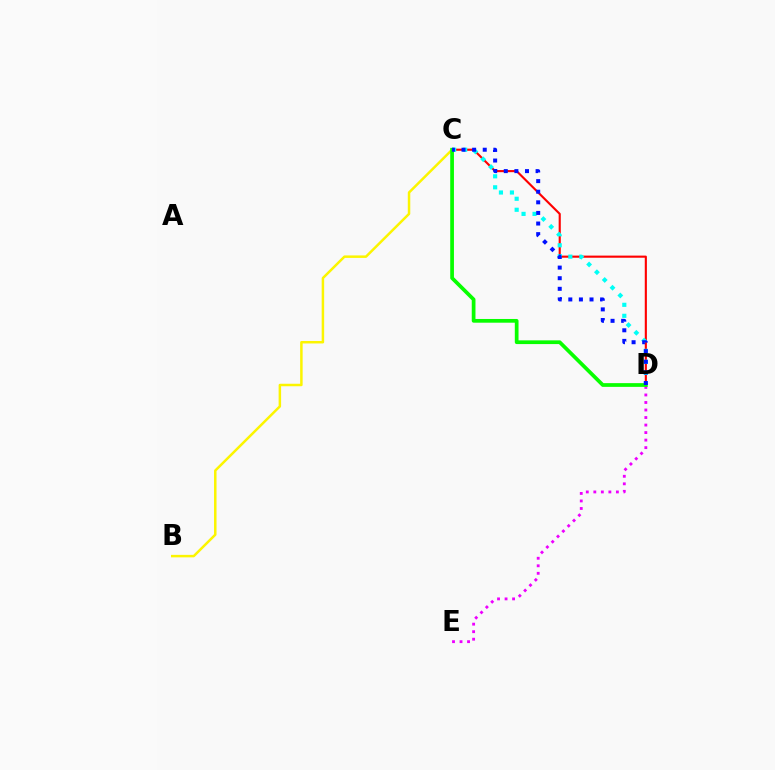{('C', 'D'): [{'color': '#ff0000', 'line_style': 'solid', 'thickness': 1.53}, {'color': '#00fff6', 'line_style': 'dotted', 'thickness': 2.99}, {'color': '#08ff00', 'line_style': 'solid', 'thickness': 2.68}, {'color': '#0010ff', 'line_style': 'dotted', 'thickness': 2.88}], ('D', 'E'): [{'color': '#ee00ff', 'line_style': 'dotted', 'thickness': 2.04}], ('B', 'C'): [{'color': '#fcf500', 'line_style': 'solid', 'thickness': 1.79}]}